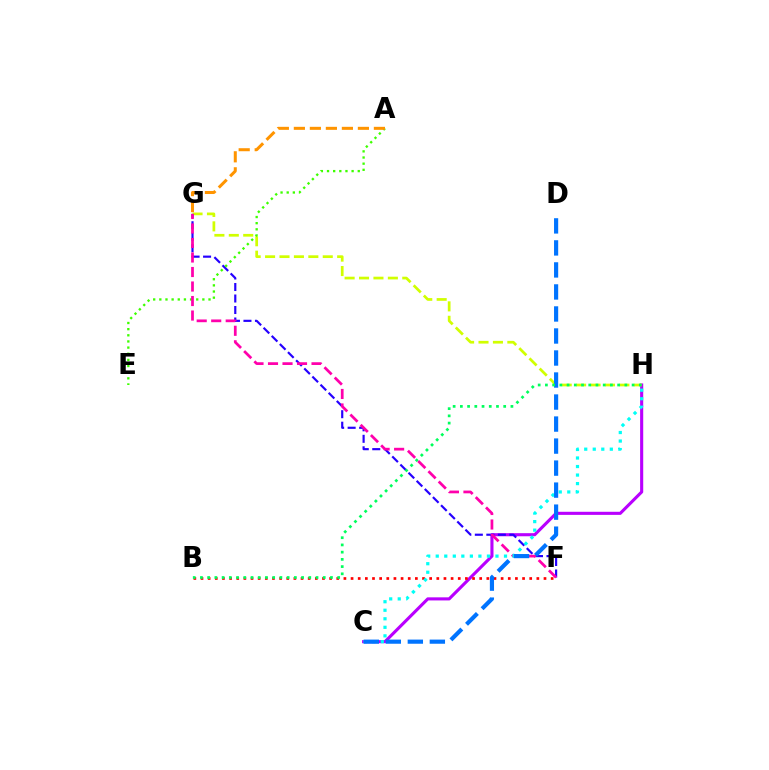{('C', 'H'): [{'color': '#b900ff', 'line_style': 'solid', 'thickness': 2.23}, {'color': '#00fff6', 'line_style': 'dotted', 'thickness': 2.32}], ('G', 'H'): [{'color': '#d1ff00', 'line_style': 'dashed', 'thickness': 1.96}], ('F', 'G'): [{'color': '#2500ff', 'line_style': 'dashed', 'thickness': 1.56}, {'color': '#ff00ac', 'line_style': 'dashed', 'thickness': 1.97}], ('B', 'F'): [{'color': '#ff0000', 'line_style': 'dotted', 'thickness': 1.94}], ('A', 'E'): [{'color': '#3dff00', 'line_style': 'dotted', 'thickness': 1.67}], ('A', 'G'): [{'color': '#ff9400', 'line_style': 'dashed', 'thickness': 2.17}], ('C', 'D'): [{'color': '#0074ff', 'line_style': 'dashed', 'thickness': 2.99}], ('B', 'H'): [{'color': '#00ff5c', 'line_style': 'dotted', 'thickness': 1.96}]}